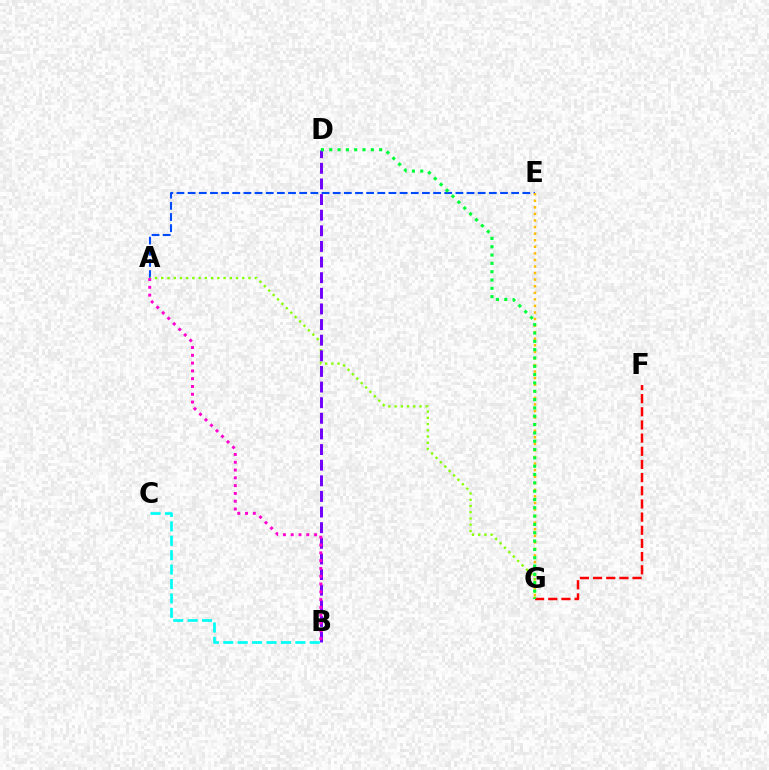{('A', 'E'): [{'color': '#004bff', 'line_style': 'dashed', 'thickness': 1.52}], ('F', 'G'): [{'color': '#ff0000', 'line_style': 'dashed', 'thickness': 1.79}], ('A', 'G'): [{'color': '#84ff00', 'line_style': 'dotted', 'thickness': 1.69}], ('B', 'D'): [{'color': '#7200ff', 'line_style': 'dashed', 'thickness': 2.12}], ('E', 'G'): [{'color': '#ffbd00', 'line_style': 'dotted', 'thickness': 1.78}], ('B', 'C'): [{'color': '#00fff6', 'line_style': 'dashed', 'thickness': 1.96}], ('D', 'G'): [{'color': '#00ff39', 'line_style': 'dotted', 'thickness': 2.26}], ('A', 'B'): [{'color': '#ff00cf', 'line_style': 'dotted', 'thickness': 2.12}]}